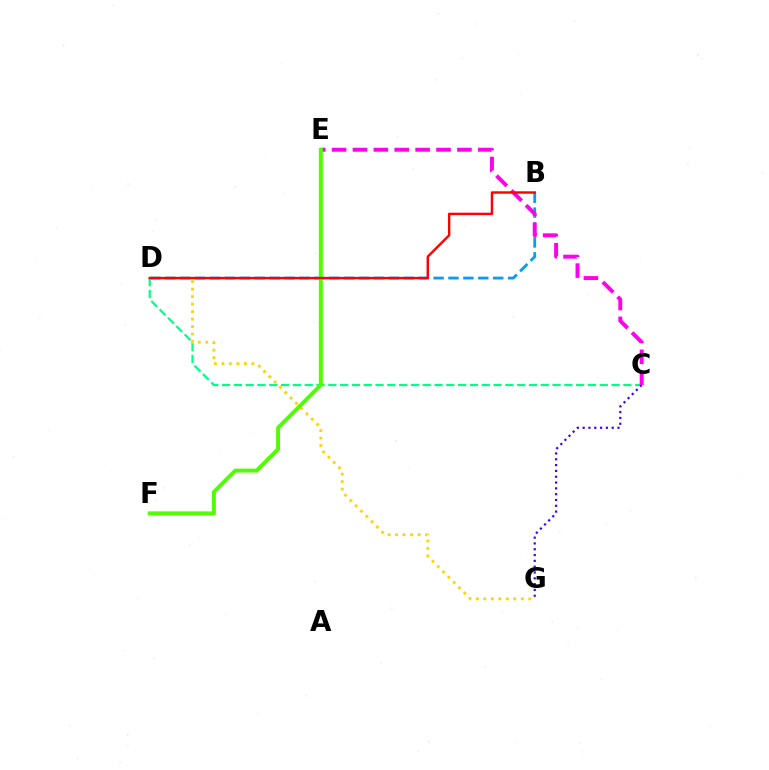{('B', 'D'): [{'color': '#009eff', 'line_style': 'dashed', 'thickness': 2.02}, {'color': '#ff0000', 'line_style': 'solid', 'thickness': 1.74}], ('C', 'D'): [{'color': '#00ff86', 'line_style': 'dashed', 'thickness': 1.6}], ('D', 'G'): [{'color': '#ffd500', 'line_style': 'dotted', 'thickness': 2.04}], ('C', 'G'): [{'color': '#3700ff', 'line_style': 'dotted', 'thickness': 1.58}], ('C', 'E'): [{'color': '#ff00ed', 'line_style': 'dashed', 'thickness': 2.84}], ('E', 'F'): [{'color': '#4fff00', 'line_style': 'solid', 'thickness': 2.82}]}